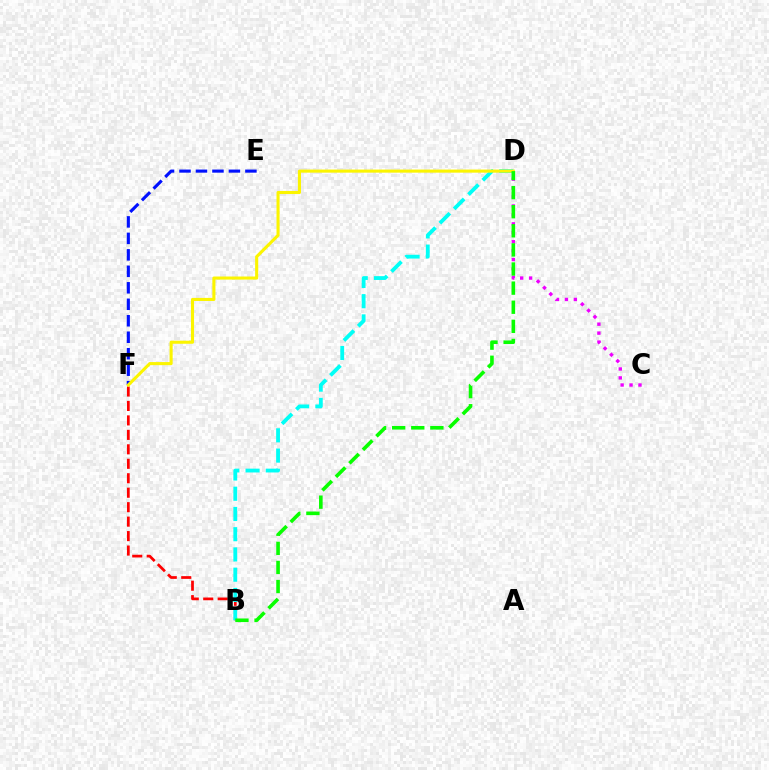{('C', 'D'): [{'color': '#ee00ff', 'line_style': 'dotted', 'thickness': 2.43}], ('E', 'F'): [{'color': '#0010ff', 'line_style': 'dashed', 'thickness': 2.24}], ('B', 'F'): [{'color': '#ff0000', 'line_style': 'dashed', 'thickness': 1.96}], ('B', 'D'): [{'color': '#00fff6', 'line_style': 'dashed', 'thickness': 2.75}, {'color': '#08ff00', 'line_style': 'dashed', 'thickness': 2.6}], ('D', 'F'): [{'color': '#fcf500', 'line_style': 'solid', 'thickness': 2.22}]}